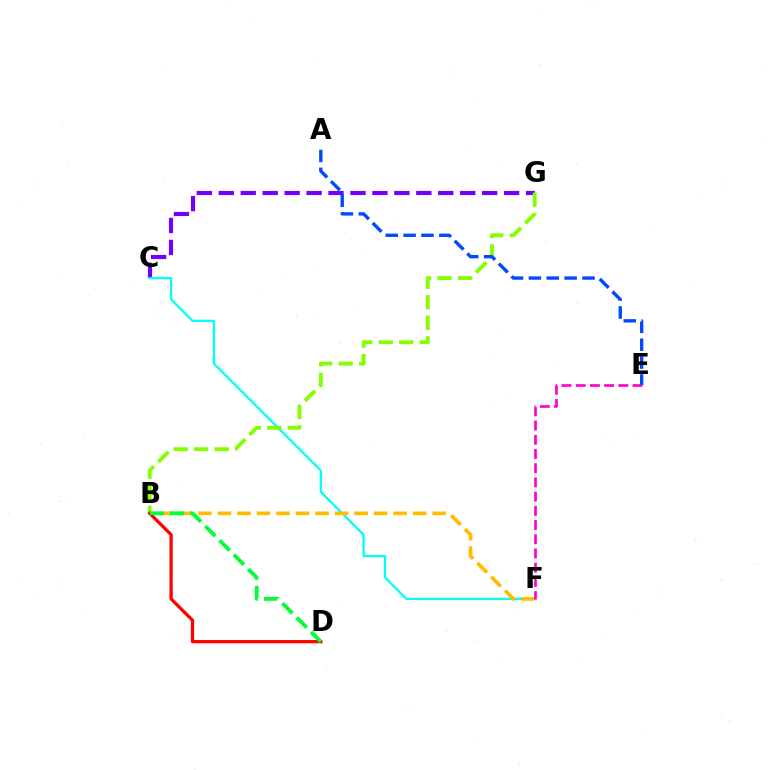{('C', 'G'): [{'color': '#7200ff', 'line_style': 'dashed', 'thickness': 2.98}], ('C', 'F'): [{'color': '#00fff6', 'line_style': 'solid', 'thickness': 1.64}], ('B', 'F'): [{'color': '#ffbd00', 'line_style': 'dashed', 'thickness': 2.65}], ('B', 'G'): [{'color': '#84ff00', 'line_style': 'dashed', 'thickness': 2.78}], ('E', 'F'): [{'color': '#ff00cf', 'line_style': 'dashed', 'thickness': 1.93}], ('A', 'E'): [{'color': '#004bff', 'line_style': 'dashed', 'thickness': 2.43}], ('B', 'D'): [{'color': '#ff0000', 'line_style': 'solid', 'thickness': 2.34}, {'color': '#00ff39', 'line_style': 'dashed', 'thickness': 2.75}]}